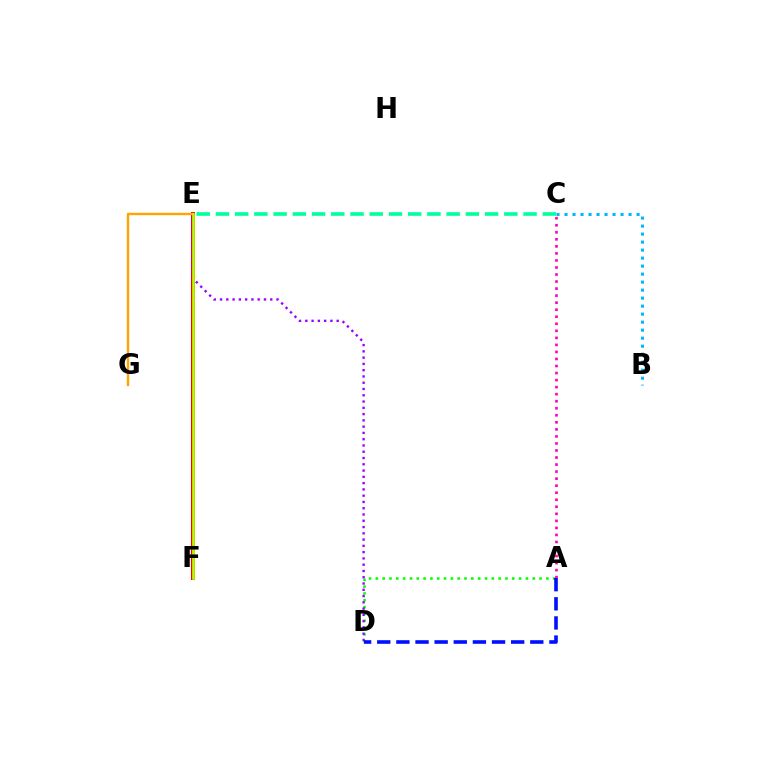{('A', 'D'): [{'color': '#08ff00', 'line_style': 'dotted', 'thickness': 1.85}, {'color': '#0010ff', 'line_style': 'dashed', 'thickness': 2.6}], ('E', 'F'): [{'color': '#ff0000', 'line_style': 'solid', 'thickness': 2.88}, {'color': '#b3ff00', 'line_style': 'solid', 'thickness': 1.92}], ('A', 'C'): [{'color': '#ff00bd', 'line_style': 'dotted', 'thickness': 1.91}], ('D', 'E'): [{'color': '#9b00ff', 'line_style': 'dotted', 'thickness': 1.7}], ('B', 'C'): [{'color': '#00b5ff', 'line_style': 'dotted', 'thickness': 2.18}], ('E', 'G'): [{'color': '#ffa500', 'line_style': 'solid', 'thickness': 1.72}], ('C', 'E'): [{'color': '#00ff9d', 'line_style': 'dashed', 'thickness': 2.61}]}